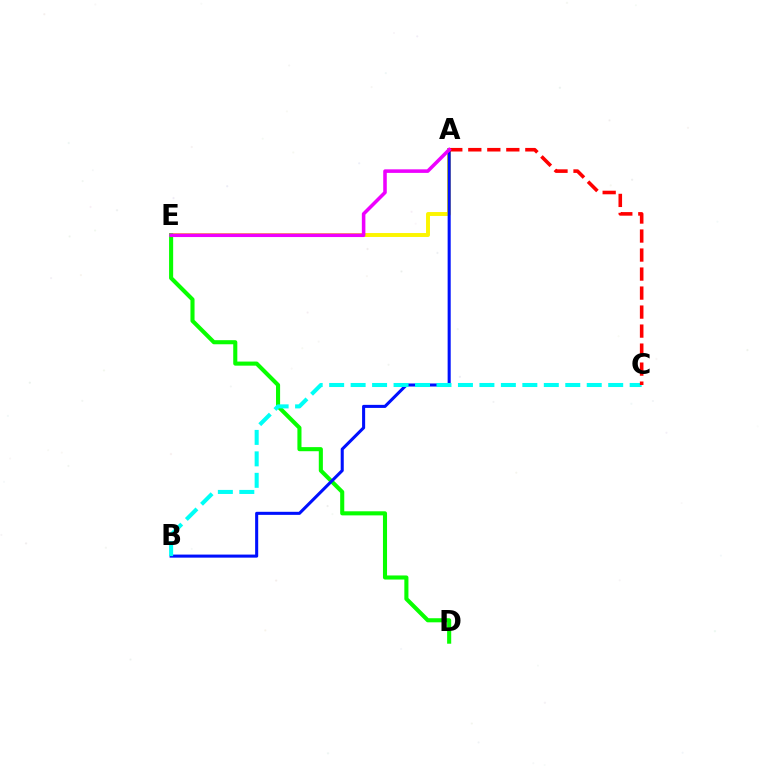{('A', 'E'): [{'color': '#fcf500', 'line_style': 'solid', 'thickness': 2.83}, {'color': '#ee00ff', 'line_style': 'solid', 'thickness': 2.56}], ('D', 'E'): [{'color': '#08ff00', 'line_style': 'solid', 'thickness': 2.94}], ('A', 'B'): [{'color': '#0010ff', 'line_style': 'solid', 'thickness': 2.2}], ('B', 'C'): [{'color': '#00fff6', 'line_style': 'dashed', 'thickness': 2.92}], ('A', 'C'): [{'color': '#ff0000', 'line_style': 'dashed', 'thickness': 2.58}]}